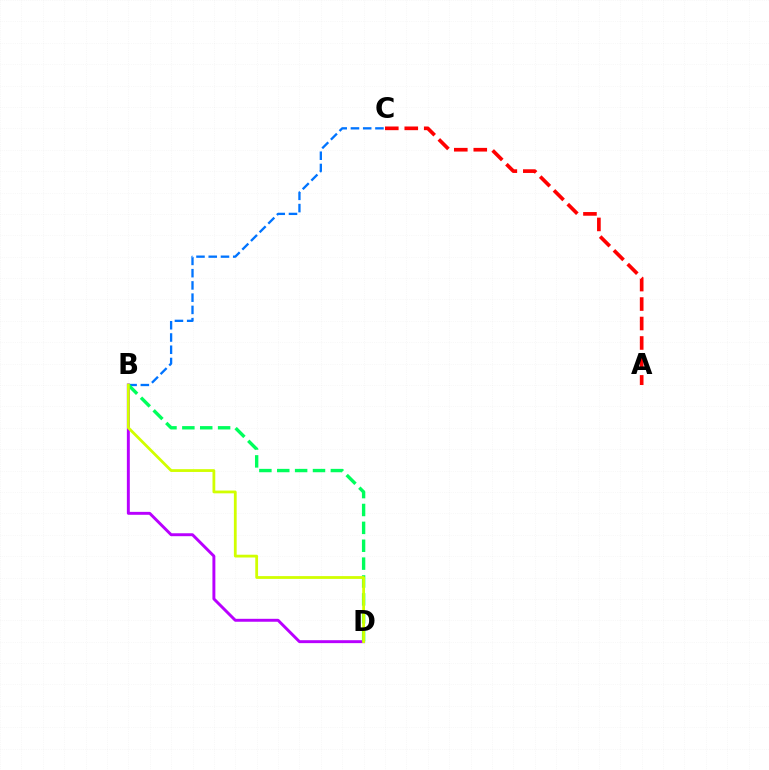{('B', 'D'): [{'color': '#b900ff', 'line_style': 'solid', 'thickness': 2.11}, {'color': '#00ff5c', 'line_style': 'dashed', 'thickness': 2.43}, {'color': '#d1ff00', 'line_style': 'solid', 'thickness': 2.01}], ('A', 'C'): [{'color': '#ff0000', 'line_style': 'dashed', 'thickness': 2.64}], ('B', 'C'): [{'color': '#0074ff', 'line_style': 'dashed', 'thickness': 1.66}]}